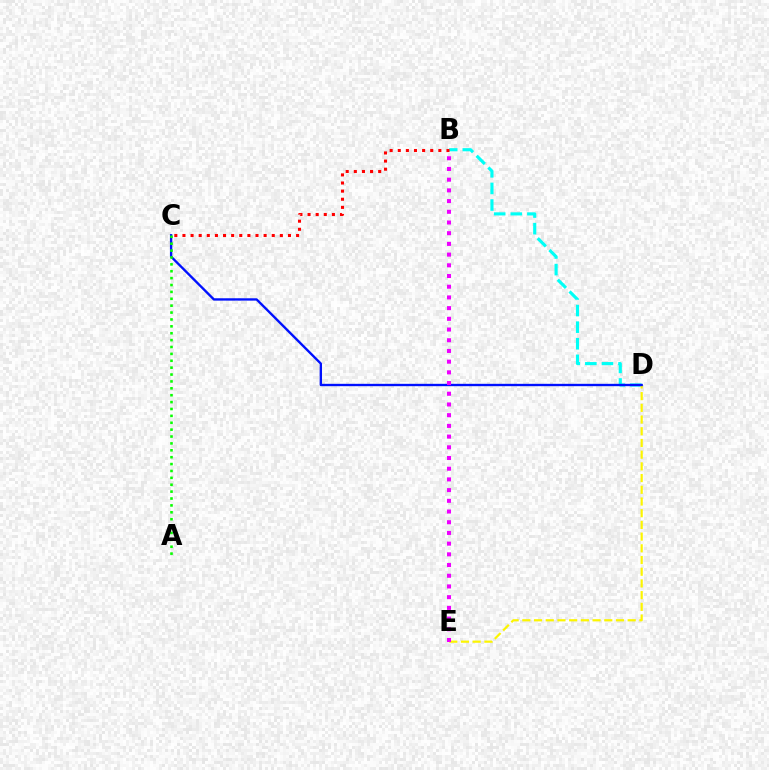{('B', 'D'): [{'color': '#00fff6', 'line_style': 'dashed', 'thickness': 2.26}], ('B', 'C'): [{'color': '#ff0000', 'line_style': 'dotted', 'thickness': 2.21}], ('D', 'E'): [{'color': '#fcf500', 'line_style': 'dashed', 'thickness': 1.59}], ('C', 'D'): [{'color': '#0010ff', 'line_style': 'solid', 'thickness': 1.7}], ('B', 'E'): [{'color': '#ee00ff', 'line_style': 'dotted', 'thickness': 2.91}], ('A', 'C'): [{'color': '#08ff00', 'line_style': 'dotted', 'thickness': 1.87}]}